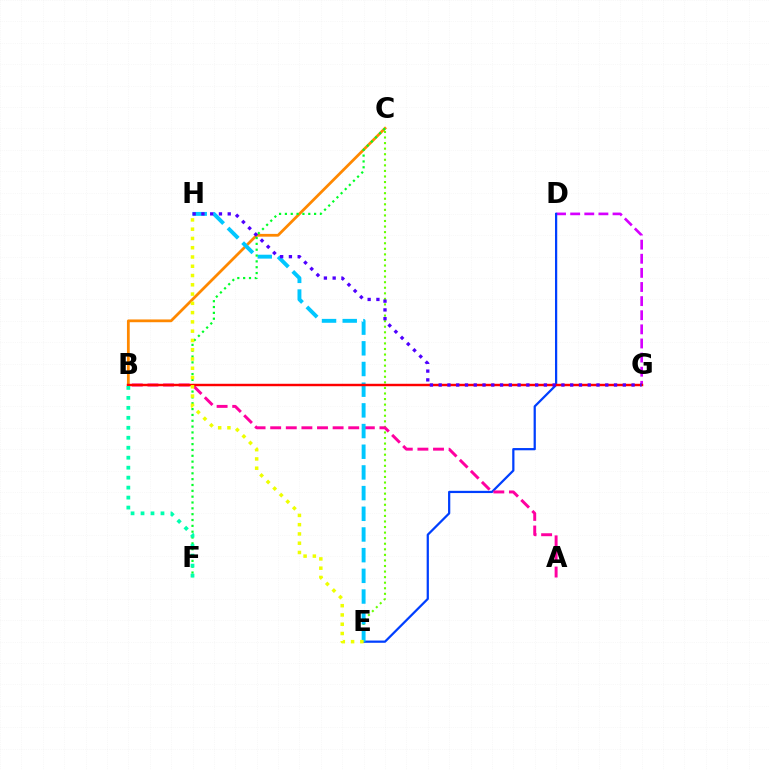{('B', 'C'): [{'color': '#ff8800', 'line_style': 'solid', 'thickness': 1.99}], ('D', 'G'): [{'color': '#d600ff', 'line_style': 'dashed', 'thickness': 1.92}], ('D', 'E'): [{'color': '#003fff', 'line_style': 'solid', 'thickness': 1.61}], ('C', 'E'): [{'color': '#66ff00', 'line_style': 'dotted', 'thickness': 1.51}], ('A', 'B'): [{'color': '#ff00a0', 'line_style': 'dashed', 'thickness': 2.12}], ('E', 'H'): [{'color': '#00c7ff', 'line_style': 'dashed', 'thickness': 2.81}, {'color': '#eeff00', 'line_style': 'dotted', 'thickness': 2.52}], ('C', 'F'): [{'color': '#00ff27', 'line_style': 'dotted', 'thickness': 1.59}], ('B', 'G'): [{'color': '#ff0000', 'line_style': 'solid', 'thickness': 1.76}], ('B', 'F'): [{'color': '#00ffaf', 'line_style': 'dotted', 'thickness': 2.71}], ('G', 'H'): [{'color': '#4f00ff', 'line_style': 'dotted', 'thickness': 2.38}]}